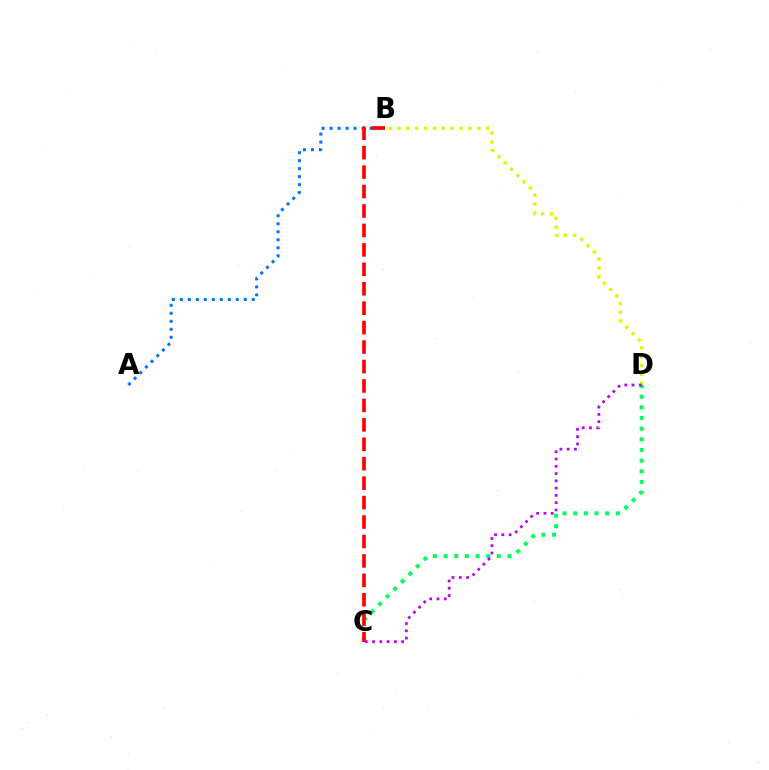{('C', 'D'): [{'color': '#00ff5c', 'line_style': 'dotted', 'thickness': 2.9}, {'color': '#b900ff', 'line_style': 'dotted', 'thickness': 1.98}], ('B', 'D'): [{'color': '#d1ff00', 'line_style': 'dotted', 'thickness': 2.41}], ('A', 'B'): [{'color': '#0074ff', 'line_style': 'dotted', 'thickness': 2.17}], ('B', 'C'): [{'color': '#ff0000', 'line_style': 'dashed', 'thickness': 2.64}]}